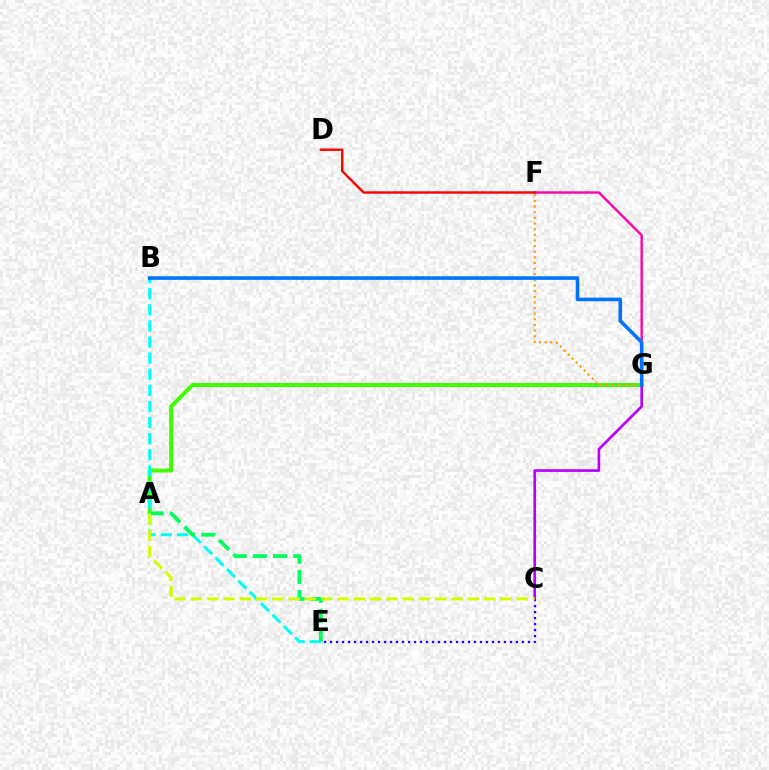{('A', 'G'): [{'color': '#3dff00', 'line_style': 'solid', 'thickness': 2.86}], ('F', 'G'): [{'color': '#ff9400', 'line_style': 'dotted', 'thickness': 1.53}, {'color': '#ff00ac', 'line_style': 'solid', 'thickness': 1.74}], ('C', 'G'): [{'color': '#b900ff', 'line_style': 'solid', 'thickness': 1.91}], ('B', 'E'): [{'color': '#00fff6', 'line_style': 'dashed', 'thickness': 2.19}], ('A', 'E'): [{'color': '#00ff5c', 'line_style': 'dashed', 'thickness': 2.74}], ('C', 'E'): [{'color': '#2500ff', 'line_style': 'dotted', 'thickness': 1.63}], ('B', 'G'): [{'color': '#0074ff', 'line_style': 'solid', 'thickness': 2.59}], ('D', 'F'): [{'color': '#ff0000', 'line_style': 'solid', 'thickness': 1.74}], ('A', 'C'): [{'color': '#d1ff00', 'line_style': 'dashed', 'thickness': 2.21}]}